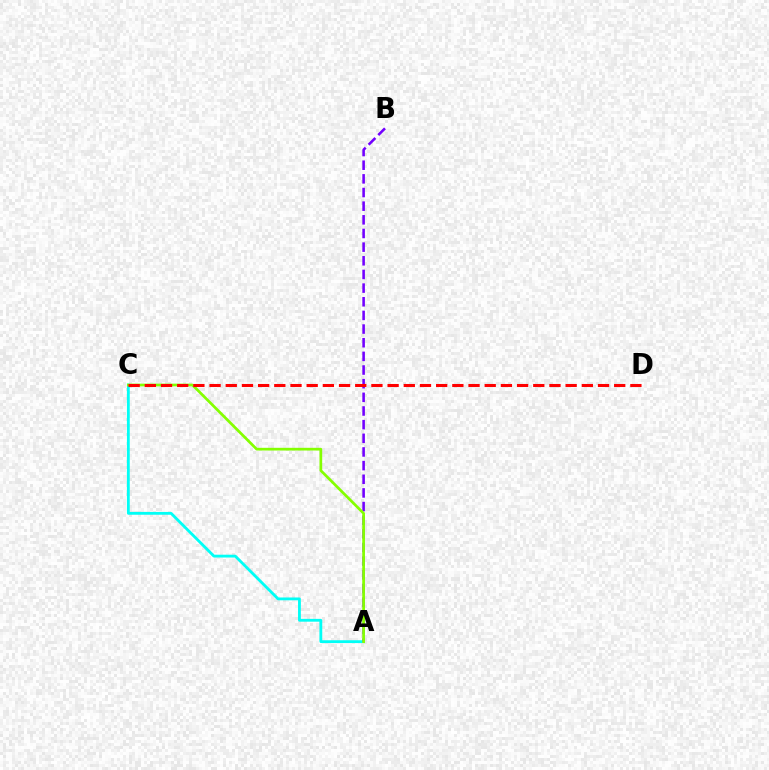{('A', 'C'): [{'color': '#00fff6', 'line_style': 'solid', 'thickness': 2.03}, {'color': '#84ff00', 'line_style': 'solid', 'thickness': 1.95}], ('A', 'B'): [{'color': '#7200ff', 'line_style': 'dashed', 'thickness': 1.85}], ('C', 'D'): [{'color': '#ff0000', 'line_style': 'dashed', 'thickness': 2.2}]}